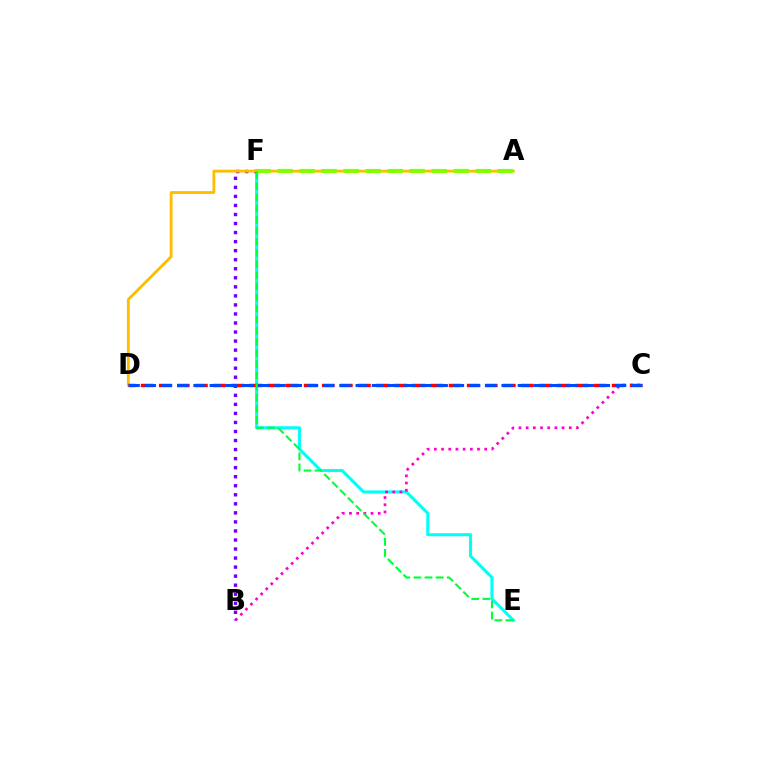{('E', 'F'): [{'color': '#00fff6', 'line_style': 'solid', 'thickness': 2.2}, {'color': '#00ff39', 'line_style': 'dashed', 'thickness': 1.51}], ('B', 'C'): [{'color': '#ff00cf', 'line_style': 'dotted', 'thickness': 1.95}], ('B', 'F'): [{'color': '#7200ff', 'line_style': 'dotted', 'thickness': 2.46}], ('A', 'D'): [{'color': '#ffbd00', 'line_style': 'solid', 'thickness': 2.03}], ('C', 'D'): [{'color': '#ff0000', 'line_style': 'dashed', 'thickness': 2.46}, {'color': '#004bff', 'line_style': 'dashed', 'thickness': 2.2}], ('A', 'F'): [{'color': '#84ff00', 'line_style': 'dashed', 'thickness': 2.99}]}